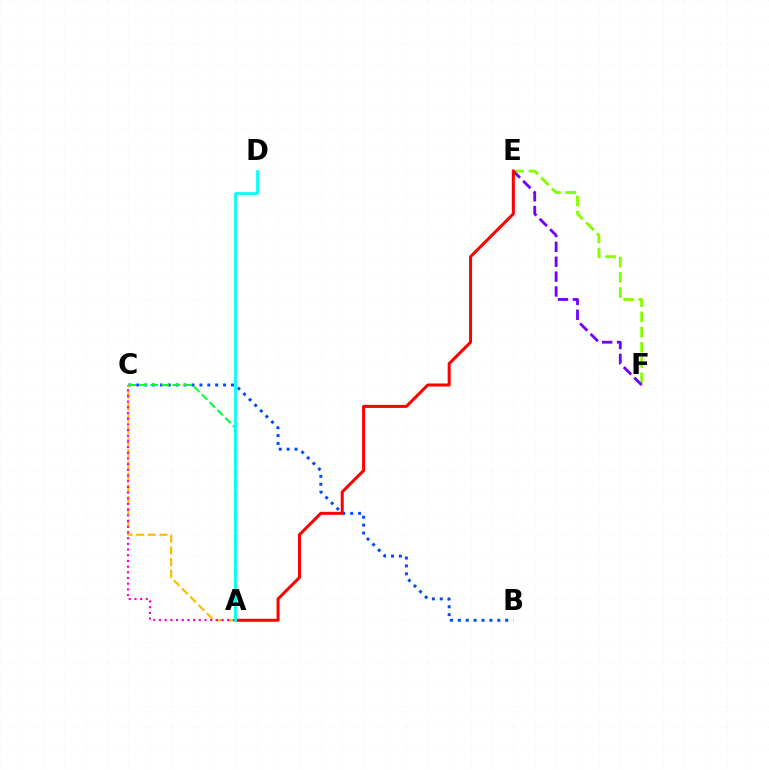{('E', 'F'): [{'color': '#84ff00', 'line_style': 'dashed', 'thickness': 2.07}, {'color': '#7200ff', 'line_style': 'dashed', 'thickness': 2.02}], ('B', 'C'): [{'color': '#004bff', 'line_style': 'dotted', 'thickness': 2.15}], ('A', 'E'): [{'color': '#ff0000', 'line_style': 'solid', 'thickness': 2.18}], ('A', 'C'): [{'color': '#ffbd00', 'line_style': 'dashed', 'thickness': 1.58}, {'color': '#ff00cf', 'line_style': 'dotted', 'thickness': 1.55}, {'color': '#00ff39', 'line_style': 'dashed', 'thickness': 1.5}], ('A', 'D'): [{'color': '#00fff6', 'line_style': 'solid', 'thickness': 1.97}]}